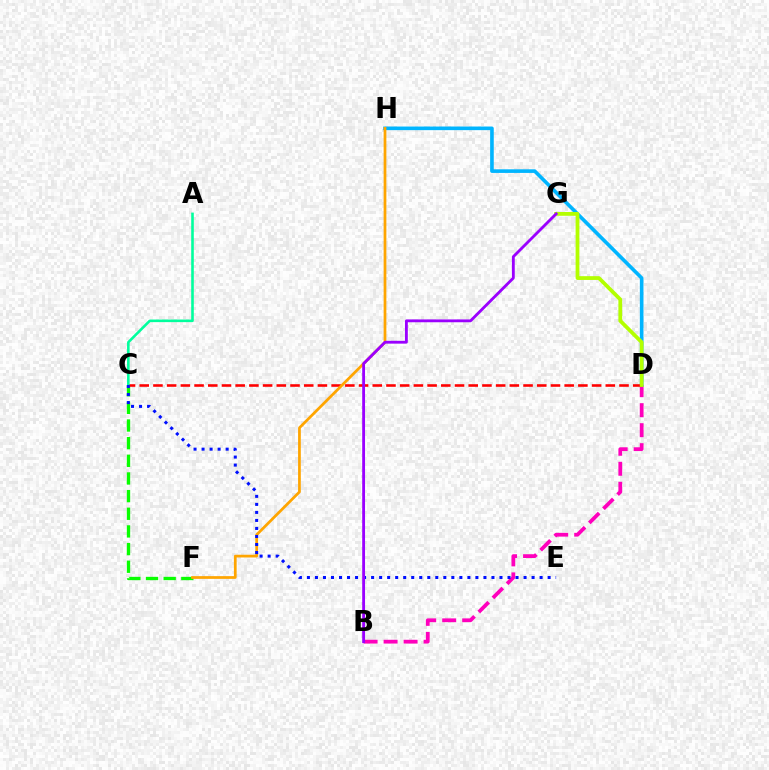{('B', 'D'): [{'color': '#ff00bd', 'line_style': 'dashed', 'thickness': 2.72}], ('D', 'H'): [{'color': '#00b5ff', 'line_style': 'solid', 'thickness': 2.61}], ('C', 'F'): [{'color': '#08ff00', 'line_style': 'dashed', 'thickness': 2.4}], ('C', 'D'): [{'color': '#ff0000', 'line_style': 'dashed', 'thickness': 1.86}], ('A', 'C'): [{'color': '#00ff9d', 'line_style': 'solid', 'thickness': 1.87}], ('F', 'H'): [{'color': '#ffa500', 'line_style': 'solid', 'thickness': 1.97}], ('C', 'E'): [{'color': '#0010ff', 'line_style': 'dotted', 'thickness': 2.18}], ('D', 'G'): [{'color': '#b3ff00', 'line_style': 'solid', 'thickness': 2.72}], ('B', 'G'): [{'color': '#9b00ff', 'line_style': 'solid', 'thickness': 2.04}]}